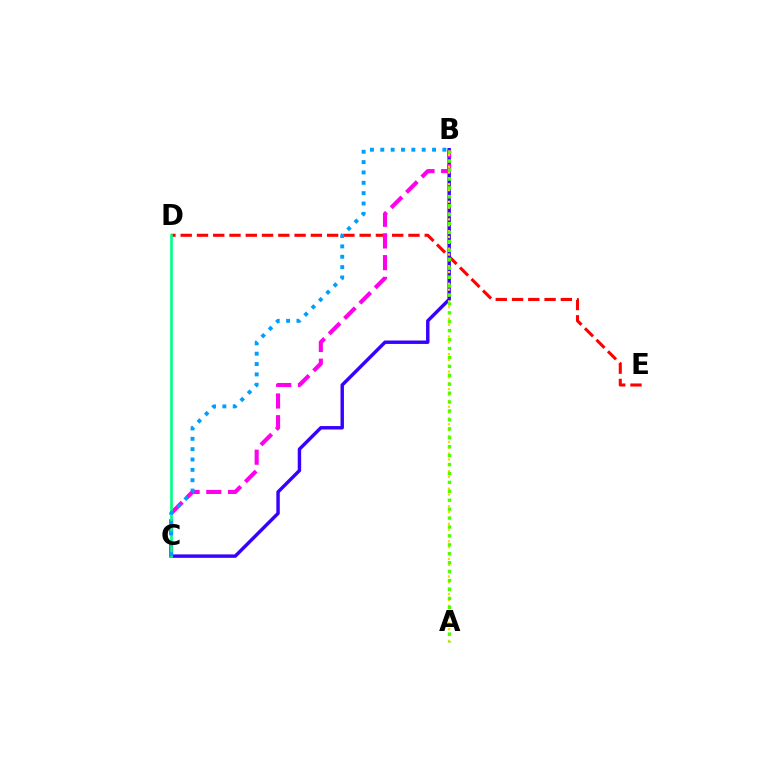{('D', 'E'): [{'color': '#ff0000', 'line_style': 'dashed', 'thickness': 2.21}], ('B', 'C'): [{'color': '#3700ff', 'line_style': 'solid', 'thickness': 2.47}, {'color': '#ff00ed', 'line_style': 'dashed', 'thickness': 2.95}, {'color': '#009eff', 'line_style': 'dotted', 'thickness': 2.81}], ('A', 'B'): [{'color': '#ffd500', 'line_style': 'dotted', 'thickness': 1.59}, {'color': '#4fff00', 'line_style': 'dotted', 'thickness': 2.42}], ('C', 'D'): [{'color': '#00ff86', 'line_style': 'solid', 'thickness': 1.92}]}